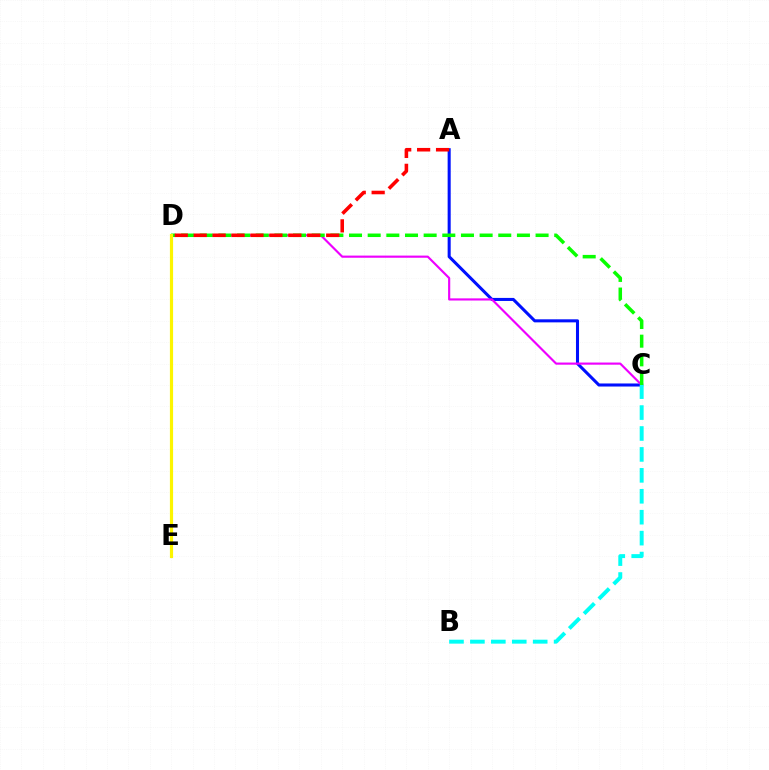{('A', 'C'): [{'color': '#0010ff', 'line_style': 'solid', 'thickness': 2.2}], ('C', 'D'): [{'color': '#ee00ff', 'line_style': 'solid', 'thickness': 1.55}, {'color': '#08ff00', 'line_style': 'dashed', 'thickness': 2.53}], ('A', 'D'): [{'color': '#ff0000', 'line_style': 'dashed', 'thickness': 2.57}], ('B', 'C'): [{'color': '#00fff6', 'line_style': 'dashed', 'thickness': 2.84}], ('D', 'E'): [{'color': '#fcf500', 'line_style': 'solid', 'thickness': 2.29}]}